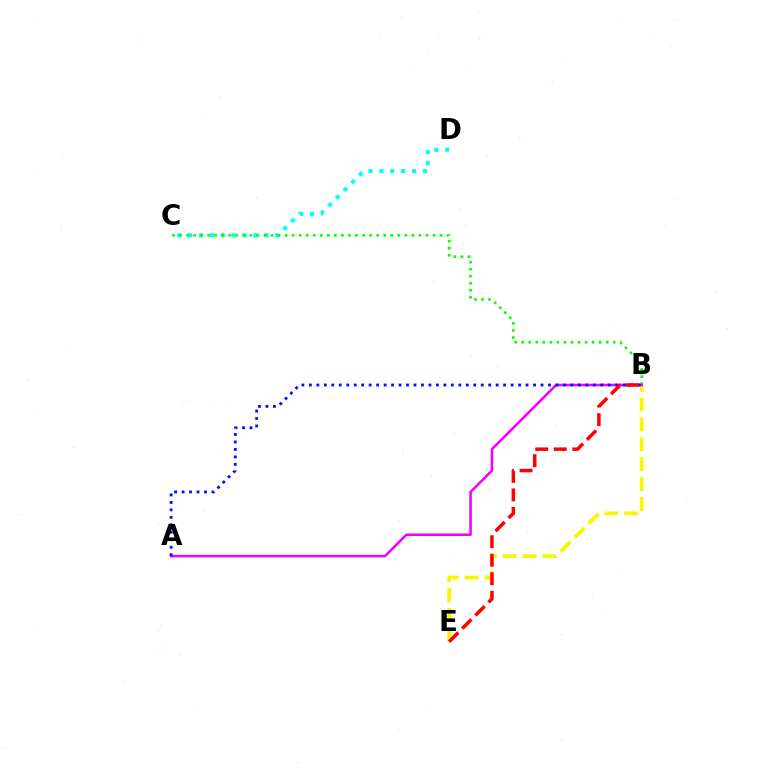{('C', 'D'): [{'color': '#00fff6', 'line_style': 'dotted', 'thickness': 2.96}], ('B', 'C'): [{'color': '#08ff00', 'line_style': 'dotted', 'thickness': 1.91}], ('B', 'E'): [{'color': '#fcf500', 'line_style': 'dashed', 'thickness': 2.7}, {'color': '#ff0000', 'line_style': 'dashed', 'thickness': 2.52}], ('A', 'B'): [{'color': '#ee00ff', 'line_style': 'solid', 'thickness': 1.83}, {'color': '#0010ff', 'line_style': 'dotted', 'thickness': 2.03}]}